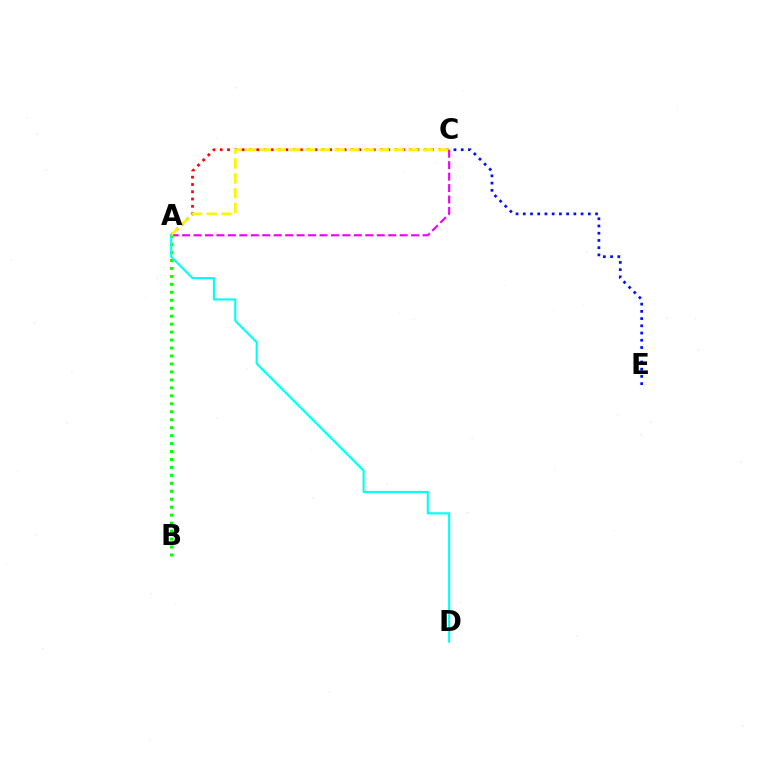{('A', 'C'): [{'color': '#ee00ff', 'line_style': 'dashed', 'thickness': 1.56}, {'color': '#ff0000', 'line_style': 'dotted', 'thickness': 1.98}, {'color': '#fcf500', 'line_style': 'dashed', 'thickness': 2.01}], ('A', 'B'): [{'color': '#08ff00', 'line_style': 'dotted', 'thickness': 2.16}], ('C', 'E'): [{'color': '#0010ff', 'line_style': 'dotted', 'thickness': 1.96}], ('A', 'D'): [{'color': '#00fff6', 'line_style': 'solid', 'thickness': 1.52}]}